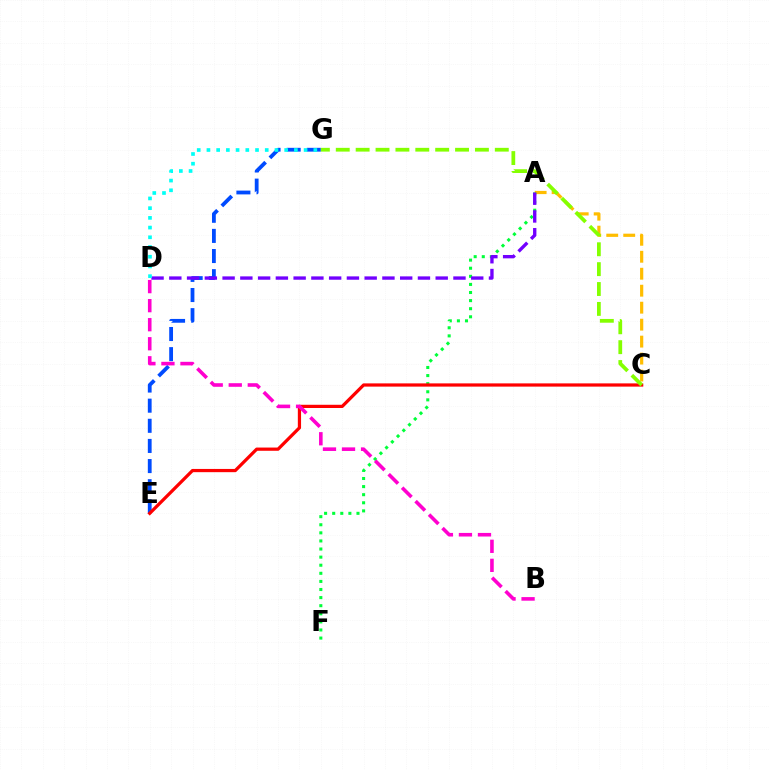{('A', 'C'): [{'color': '#ffbd00', 'line_style': 'dashed', 'thickness': 2.31}], ('E', 'G'): [{'color': '#004bff', 'line_style': 'dashed', 'thickness': 2.73}], ('A', 'F'): [{'color': '#00ff39', 'line_style': 'dotted', 'thickness': 2.2}], ('C', 'E'): [{'color': '#ff0000', 'line_style': 'solid', 'thickness': 2.33}], ('A', 'D'): [{'color': '#7200ff', 'line_style': 'dashed', 'thickness': 2.41}], ('D', 'G'): [{'color': '#00fff6', 'line_style': 'dotted', 'thickness': 2.64}], ('C', 'G'): [{'color': '#84ff00', 'line_style': 'dashed', 'thickness': 2.7}], ('B', 'D'): [{'color': '#ff00cf', 'line_style': 'dashed', 'thickness': 2.59}]}